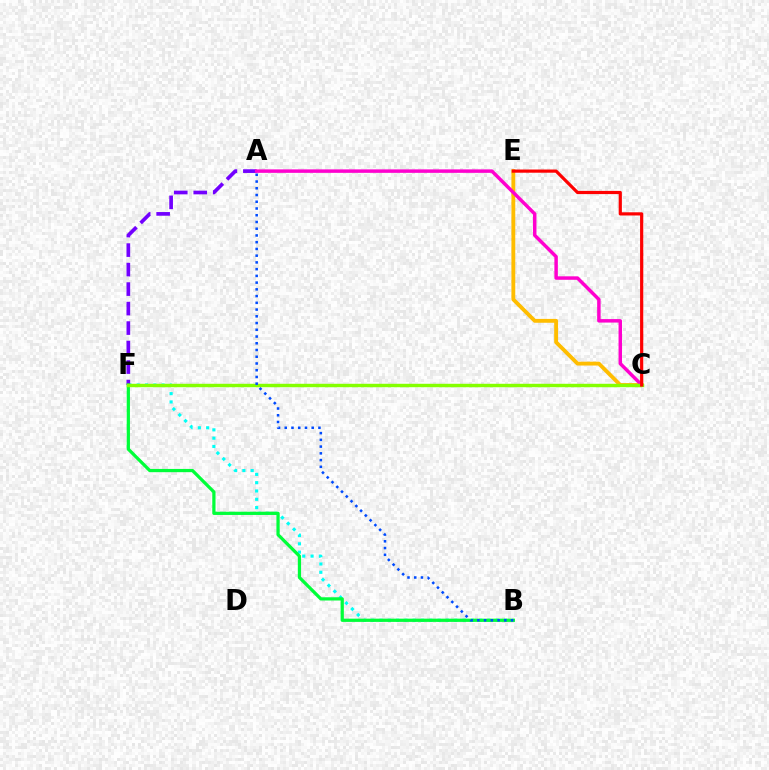{('C', 'E'): [{'color': '#ffbd00', 'line_style': 'solid', 'thickness': 2.77}, {'color': '#ff0000', 'line_style': 'solid', 'thickness': 2.3}], ('B', 'F'): [{'color': '#00fff6', 'line_style': 'dotted', 'thickness': 2.26}, {'color': '#00ff39', 'line_style': 'solid', 'thickness': 2.33}], ('A', 'F'): [{'color': '#7200ff', 'line_style': 'dashed', 'thickness': 2.65}], ('A', 'C'): [{'color': '#ff00cf', 'line_style': 'solid', 'thickness': 2.5}], ('C', 'F'): [{'color': '#84ff00', 'line_style': 'solid', 'thickness': 2.47}], ('A', 'B'): [{'color': '#004bff', 'line_style': 'dotted', 'thickness': 1.83}]}